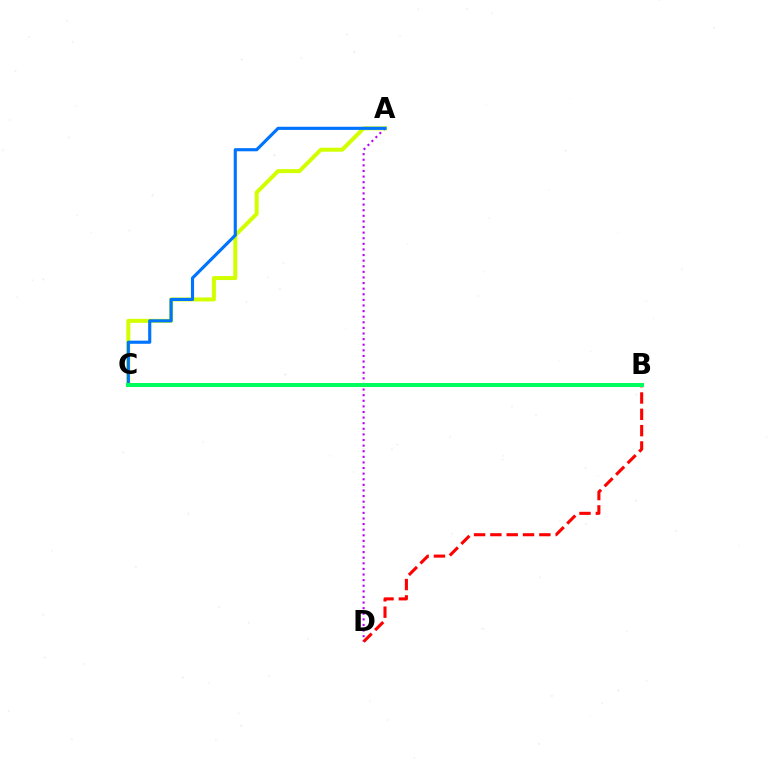{('A', 'C'): [{'color': '#d1ff00', 'line_style': 'solid', 'thickness': 2.88}, {'color': '#0074ff', 'line_style': 'solid', 'thickness': 2.26}], ('A', 'D'): [{'color': '#b900ff', 'line_style': 'dotted', 'thickness': 1.52}], ('B', 'D'): [{'color': '#ff0000', 'line_style': 'dashed', 'thickness': 2.22}], ('B', 'C'): [{'color': '#00ff5c', 'line_style': 'solid', 'thickness': 2.89}]}